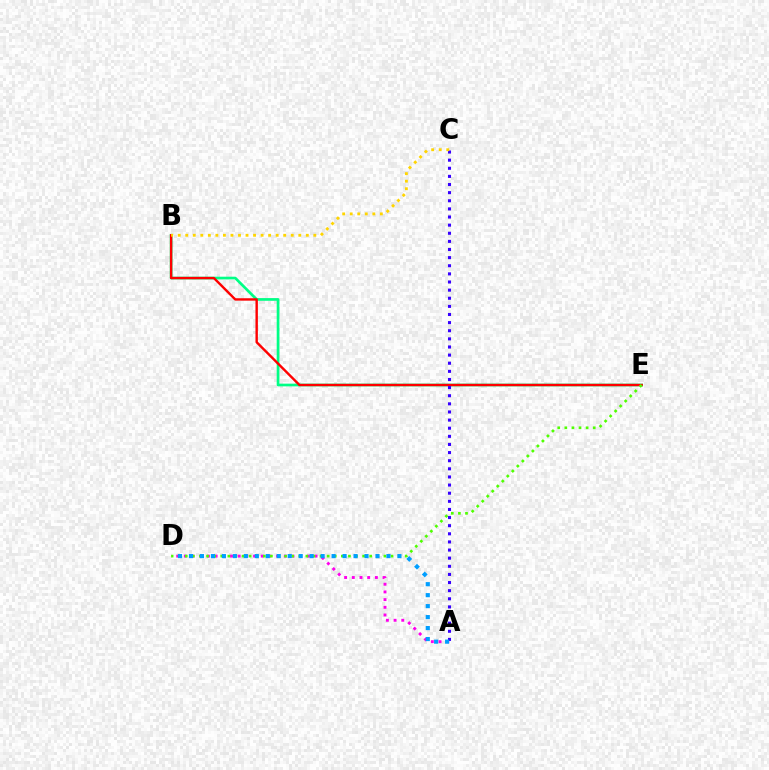{('B', 'E'): [{'color': '#00ff86', 'line_style': 'solid', 'thickness': 1.95}, {'color': '#ff0000', 'line_style': 'solid', 'thickness': 1.73}], ('A', 'D'): [{'color': '#ff00ed', 'line_style': 'dotted', 'thickness': 2.09}, {'color': '#009eff', 'line_style': 'dotted', 'thickness': 2.98}], ('D', 'E'): [{'color': '#4fff00', 'line_style': 'dotted', 'thickness': 1.93}], ('A', 'C'): [{'color': '#3700ff', 'line_style': 'dotted', 'thickness': 2.21}], ('B', 'C'): [{'color': '#ffd500', 'line_style': 'dotted', 'thickness': 2.05}]}